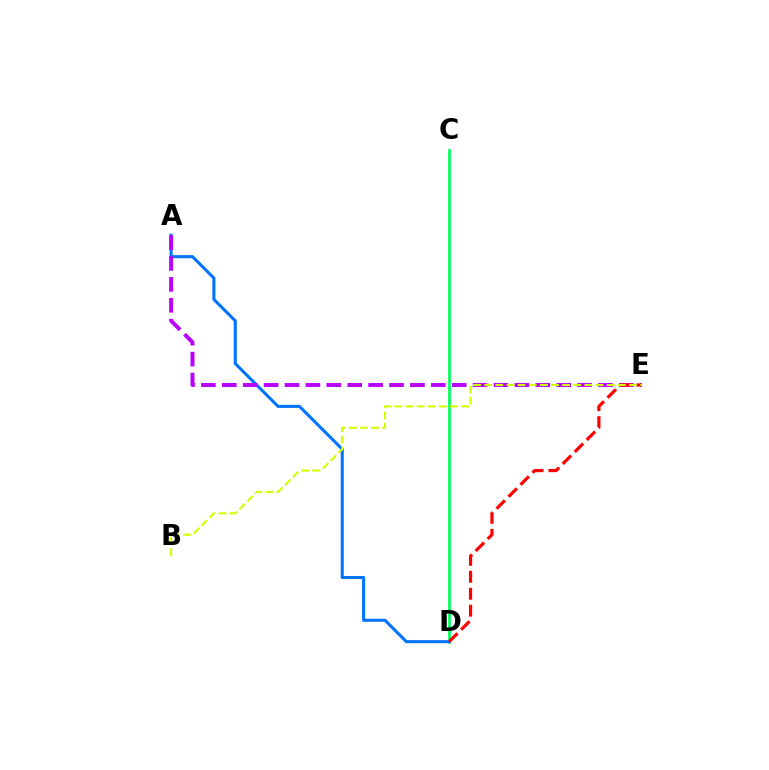{('C', 'D'): [{'color': '#00ff5c', 'line_style': 'solid', 'thickness': 1.96}], ('A', 'D'): [{'color': '#0074ff', 'line_style': 'solid', 'thickness': 2.21}], ('A', 'E'): [{'color': '#b900ff', 'line_style': 'dashed', 'thickness': 2.84}], ('D', 'E'): [{'color': '#ff0000', 'line_style': 'dashed', 'thickness': 2.3}], ('B', 'E'): [{'color': '#d1ff00', 'line_style': 'dashed', 'thickness': 1.51}]}